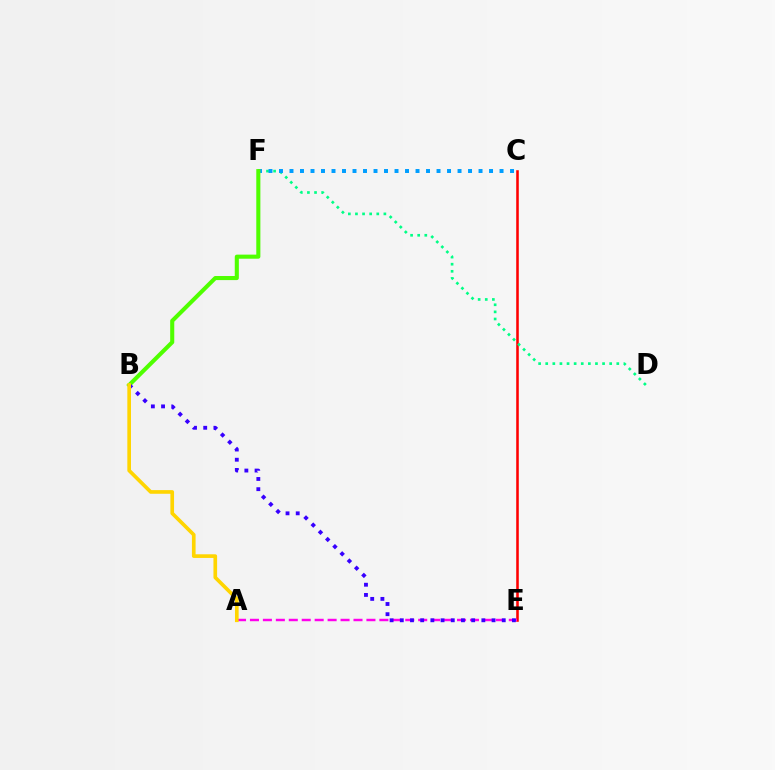{('C', 'E'): [{'color': '#ff0000', 'line_style': 'solid', 'thickness': 1.84}], ('D', 'F'): [{'color': '#00ff86', 'line_style': 'dotted', 'thickness': 1.93}], ('C', 'F'): [{'color': '#009eff', 'line_style': 'dotted', 'thickness': 2.85}], ('A', 'E'): [{'color': '#ff00ed', 'line_style': 'dashed', 'thickness': 1.76}], ('B', 'F'): [{'color': '#4fff00', 'line_style': 'solid', 'thickness': 2.94}], ('B', 'E'): [{'color': '#3700ff', 'line_style': 'dotted', 'thickness': 2.77}], ('A', 'B'): [{'color': '#ffd500', 'line_style': 'solid', 'thickness': 2.64}]}